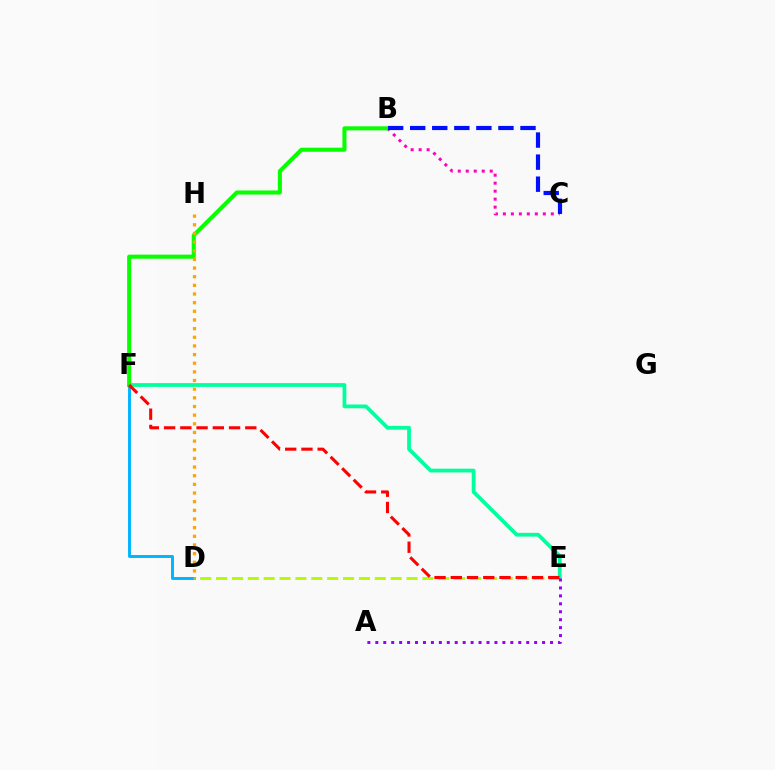{('B', 'C'): [{'color': '#ff00bd', 'line_style': 'dotted', 'thickness': 2.17}, {'color': '#0010ff', 'line_style': 'dashed', 'thickness': 3.0}], ('D', 'F'): [{'color': '#00b5ff', 'line_style': 'solid', 'thickness': 2.12}], ('D', 'E'): [{'color': '#b3ff00', 'line_style': 'dashed', 'thickness': 2.16}], ('E', 'F'): [{'color': '#00ff9d', 'line_style': 'solid', 'thickness': 2.71}, {'color': '#ff0000', 'line_style': 'dashed', 'thickness': 2.21}], ('B', 'F'): [{'color': '#08ff00', 'line_style': 'solid', 'thickness': 2.93}], ('D', 'H'): [{'color': '#ffa500', 'line_style': 'dotted', 'thickness': 2.35}], ('A', 'E'): [{'color': '#9b00ff', 'line_style': 'dotted', 'thickness': 2.16}]}